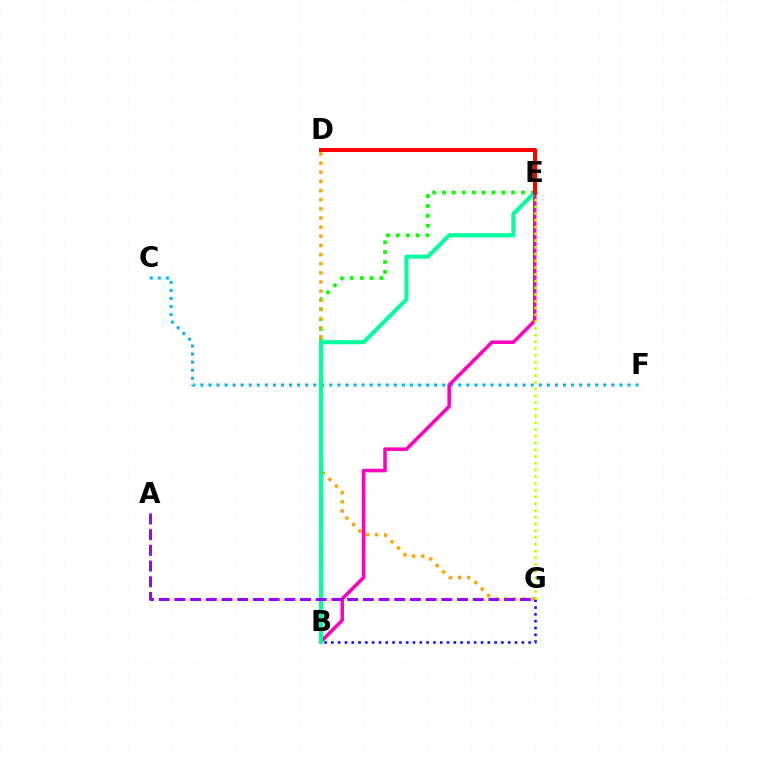{('B', 'E'): [{'color': '#08ff00', 'line_style': 'dotted', 'thickness': 2.68}, {'color': '#ff00bd', 'line_style': 'solid', 'thickness': 2.56}, {'color': '#00ff9d', 'line_style': 'solid', 'thickness': 2.92}], ('D', 'G'): [{'color': '#ffa500', 'line_style': 'dotted', 'thickness': 2.48}], ('C', 'F'): [{'color': '#00b5ff', 'line_style': 'dotted', 'thickness': 2.19}], ('B', 'G'): [{'color': '#0010ff', 'line_style': 'dotted', 'thickness': 1.85}], ('A', 'G'): [{'color': '#9b00ff', 'line_style': 'dashed', 'thickness': 2.13}], ('E', 'G'): [{'color': '#b3ff00', 'line_style': 'dotted', 'thickness': 1.83}], ('D', 'E'): [{'color': '#ff0000', 'line_style': 'solid', 'thickness': 2.92}]}